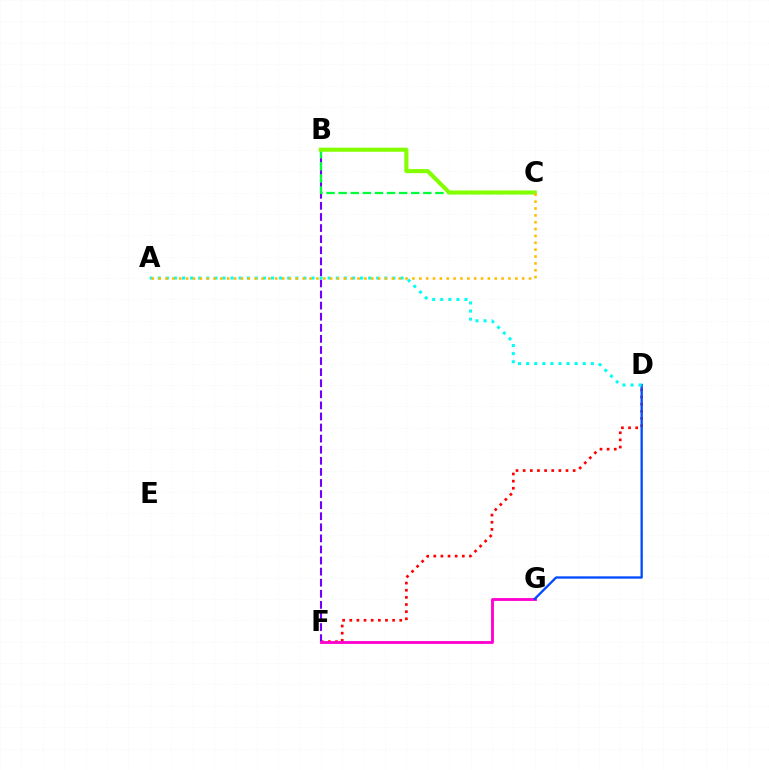{('D', 'F'): [{'color': '#ff0000', 'line_style': 'dotted', 'thickness': 1.94}], ('B', 'F'): [{'color': '#7200ff', 'line_style': 'dashed', 'thickness': 1.51}], ('F', 'G'): [{'color': '#ff00cf', 'line_style': 'solid', 'thickness': 2.05}], ('B', 'C'): [{'color': '#00ff39', 'line_style': 'dashed', 'thickness': 1.64}, {'color': '#84ff00', 'line_style': 'solid', 'thickness': 2.95}], ('D', 'G'): [{'color': '#004bff', 'line_style': 'solid', 'thickness': 1.66}], ('A', 'D'): [{'color': '#00fff6', 'line_style': 'dotted', 'thickness': 2.2}], ('A', 'C'): [{'color': '#ffbd00', 'line_style': 'dotted', 'thickness': 1.86}]}